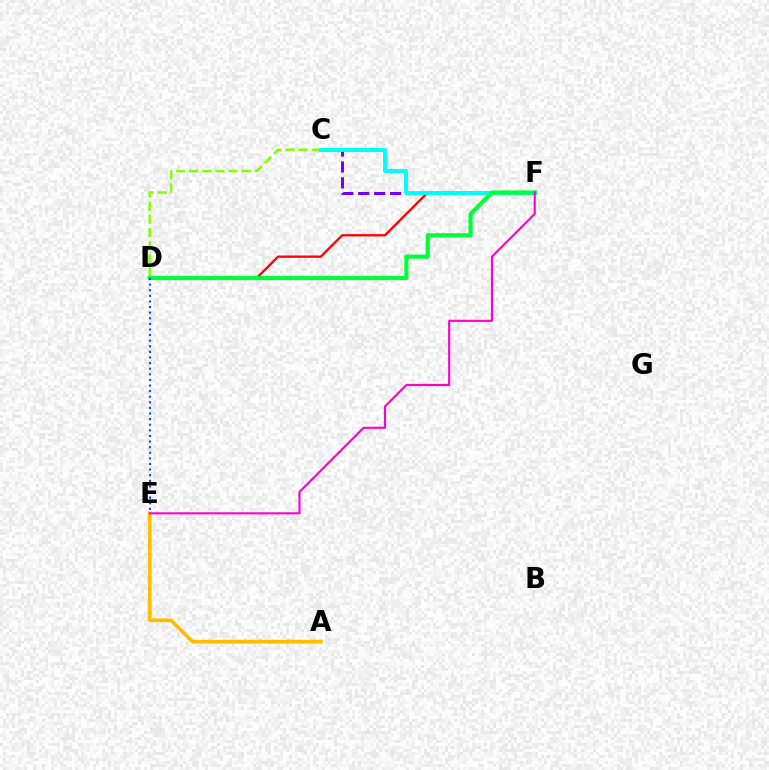{('C', 'D'): [{'color': '#84ff00', 'line_style': 'dashed', 'thickness': 1.79}], ('D', 'F'): [{'color': '#ff0000', 'line_style': 'solid', 'thickness': 1.66}, {'color': '#00ff39', 'line_style': 'solid', 'thickness': 2.96}], ('C', 'F'): [{'color': '#7200ff', 'line_style': 'dashed', 'thickness': 2.16}, {'color': '#00fff6', 'line_style': 'solid', 'thickness': 2.85}], ('A', 'E'): [{'color': '#ffbd00', 'line_style': 'solid', 'thickness': 2.71}], ('E', 'F'): [{'color': '#ff00cf', 'line_style': 'solid', 'thickness': 1.53}], ('D', 'E'): [{'color': '#004bff', 'line_style': 'dotted', 'thickness': 1.52}]}